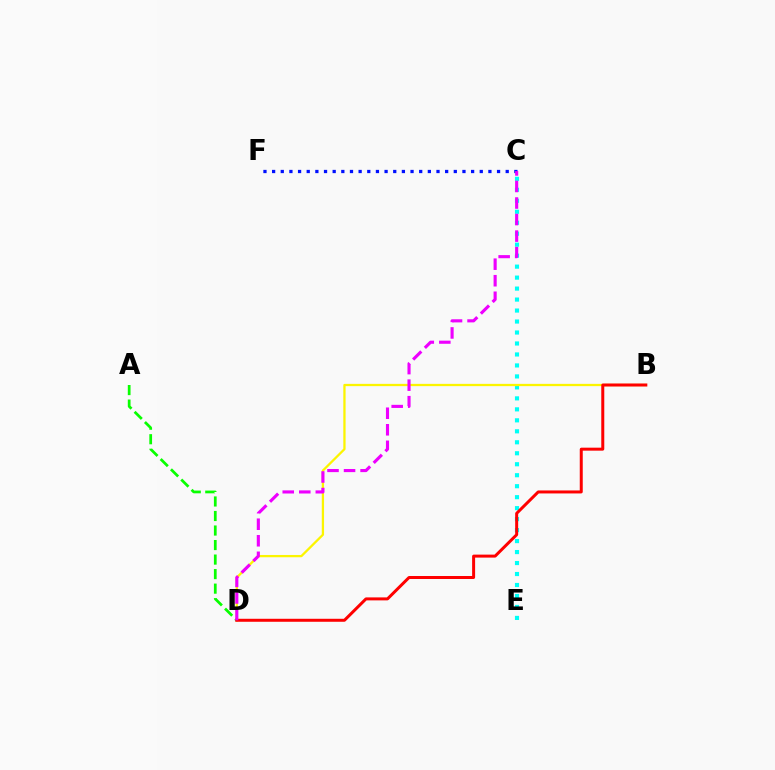{('C', 'E'): [{'color': '#00fff6', 'line_style': 'dotted', 'thickness': 2.98}], ('B', 'D'): [{'color': '#fcf500', 'line_style': 'solid', 'thickness': 1.64}, {'color': '#ff0000', 'line_style': 'solid', 'thickness': 2.15}], ('A', 'D'): [{'color': '#08ff00', 'line_style': 'dashed', 'thickness': 1.97}], ('C', 'F'): [{'color': '#0010ff', 'line_style': 'dotted', 'thickness': 2.35}], ('C', 'D'): [{'color': '#ee00ff', 'line_style': 'dashed', 'thickness': 2.25}]}